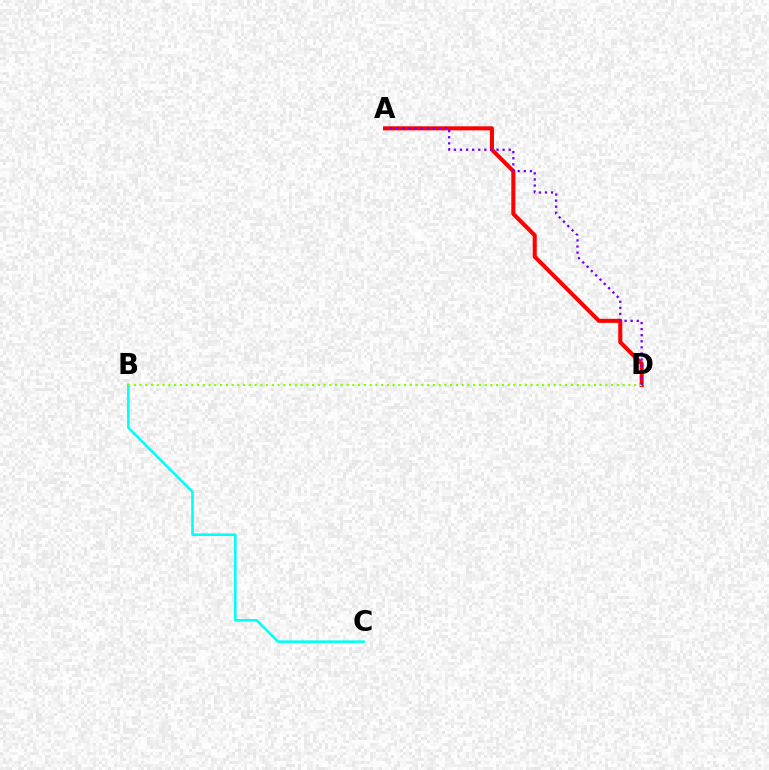{('B', 'C'): [{'color': '#00fff6', 'line_style': 'solid', 'thickness': 1.86}], ('A', 'D'): [{'color': '#ff0000', 'line_style': 'solid', 'thickness': 2.92}, {'color': '#7200ff', 'line_style': 'dotted', 'thickness': 1.65}], ('B', 'D'): [{'color': '#84ff00', 'line_style': 'dotted', 'thickness': 1.56}]}